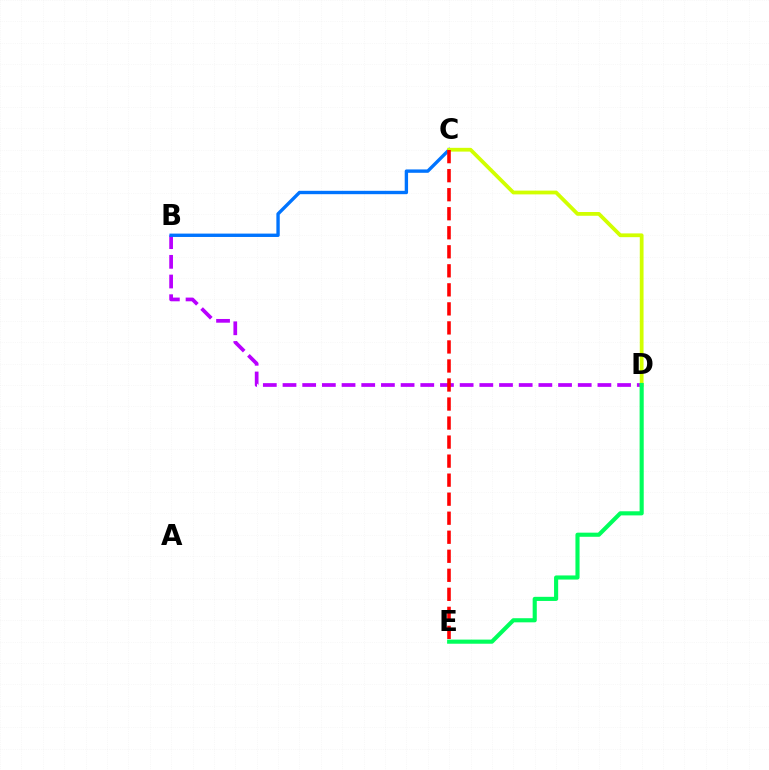{('B', 'D'): [{'color': '#b900ff', 'line_style': 'dashed', 'thickness': 2.67}], ('B', 'C'): [{'color': '#0074ff', 'line_style': 'solid', 'thickness': 2.42}], ('C', 'D'): [{'color': '#d1ff00', 'line_style': 'solid', 'thickness': 2.71}], ('C', 'E'): [{'color': '#ff0000', 'line_style': 'dashed', 'thickness': 2.59}], ('D', 'E'): [{'color': '#00ff5c', 'line_style': 'solid', 'thickness': 2.97}]}